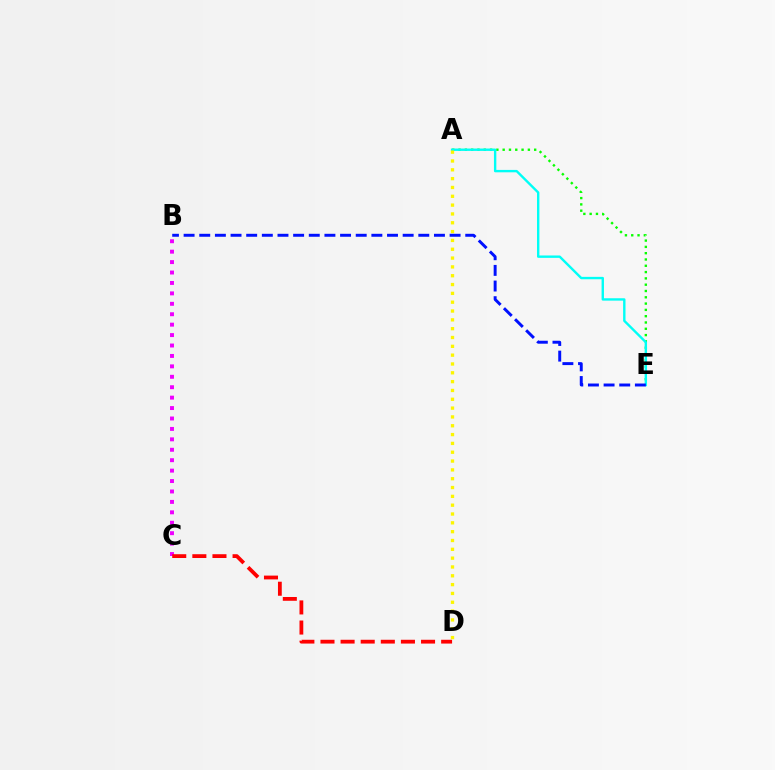{('B', 'C'): [{'color': '#ee00ff', 'line_style': 'dotted', 'thickness': 2.83}], ('C', 'D'): [{'color': '#ff0000', 'line_style': 'dashed', 'thickness': 2.73}], ('A', 'E'): [{'color': '#08ff00', 'line_style': 'dotted', 'thickness': 1.71}, {'color': '#00fff6', 'line_style': 'solid', 'thickness': 1.72}], ('A', 'D'): [{'color': '#fcf500', 'line_style': 'dotted', 'thickness': 2.4}], ('B', 'E'): [{'color': '#0010ff', 'line_style': 'dashed', 'thickness': 2.13}]}